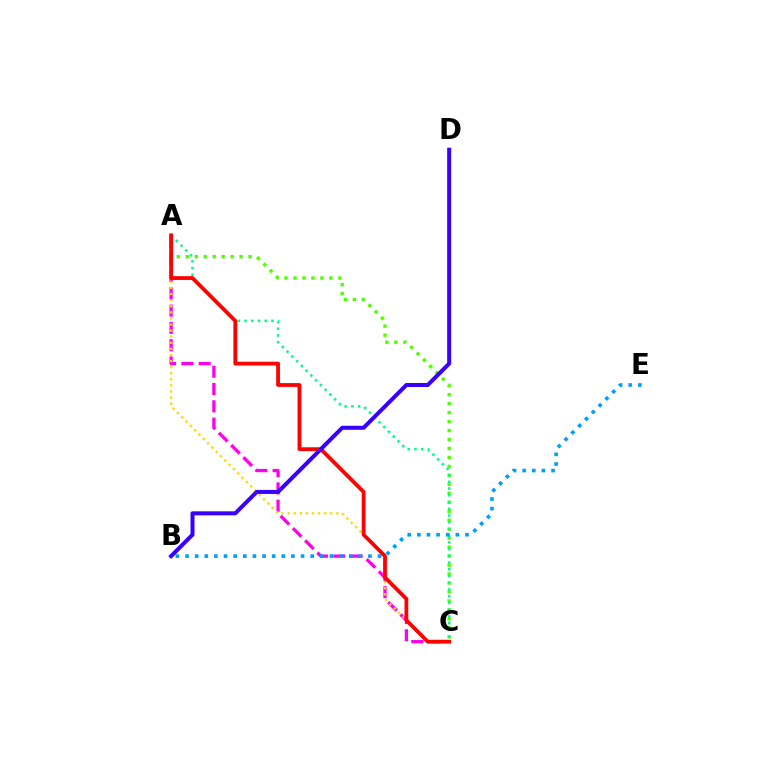{('A', 'C'): [{'color': '#4fff00', 'line_style': 'dotted', 'thickness': 2.44}, {'color': '#ff00ed', 'line_style': 'dashed', 'thickness': 2.35}, {'color': '#00ff86', 'line_style': 'dotted', 'thickness': 1.83}, {'color': '#ffd500', 'line_style': 'dotted', 'thickness': 1.66}, {'color': '#ff0000', 'line_style': 'solid', 'thickness': 2.73}], ('B', 'E'): [{'color': '#009eff', 'line_style': 'dotted', 'thickness': 2.62}], ('B', 'D'): [{'color': '#3700ff', 'line_style': 'solid', 'thickness': 2.89}]}